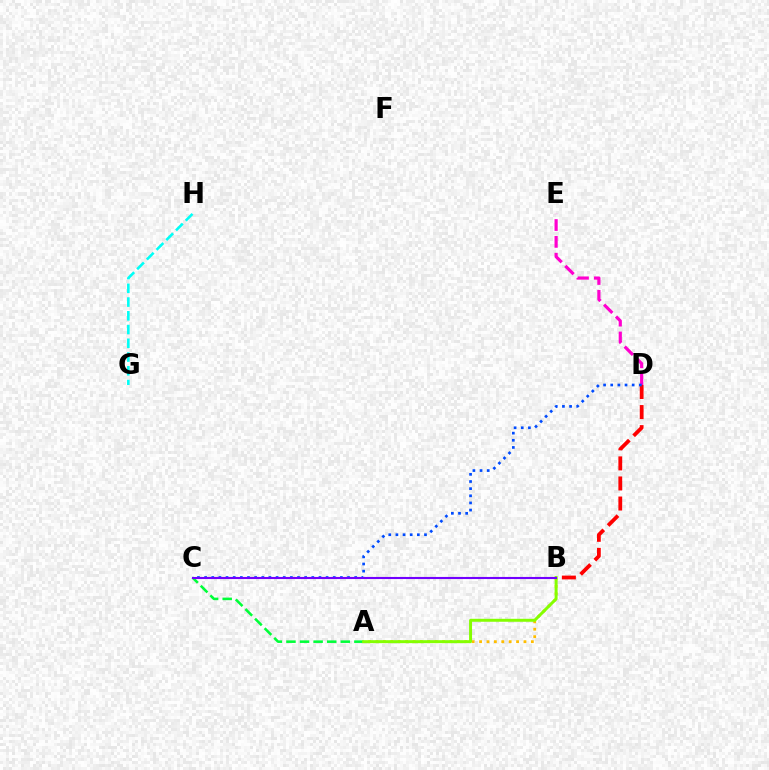{('D', 'E'): [{'color': '#ff00cf', 'line_style': 'dashed', 'thickness': 2.29}], ('A', 'C'): [{'color': '#00ff39', 'line_style': 'dashed', 'thickness': 1.84}], ('A', 'B'): [{'color': '#ffbd00', 'line_style': 'dotted', 'thickness': 2.01}, {'color': '#84ff00', 'line_style': 'solid', 'thickness': 2.13}], ('G', 'H'): [{'color': '#00fff6', 'line_style': 'dashed', 'thickness': 1.87}], ('B', 'D'): [{'color': '#ff0000', 'line_style': 'dashed', 'thickness': 2.73}], ('C', 'D'): [{'color': '#004bff', 'line_style': 'dotted', 'thickness': 1.94}], ('B', 'C'): [{'color': '#7200ff', 'line_style': 'solid', 'thickness': 1.52}]}